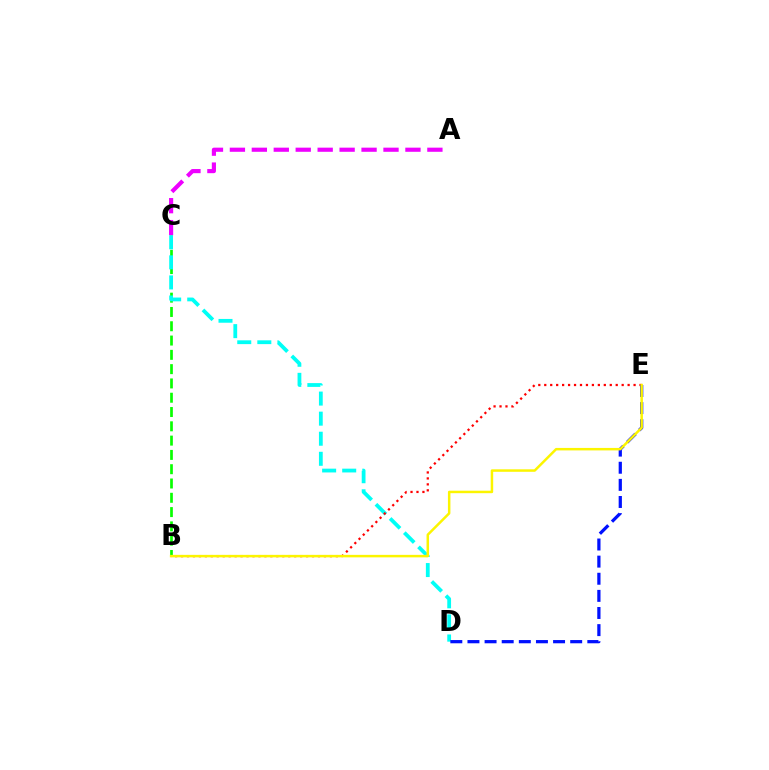{('B', 'C'): [{'color': '#08ff00', 'line_style': 'dashed', 'thickness': 1.94}], ('A', 'C'): [{'color': '#ee00ff', 'line_style': 'dashed', 'thickness': 2.98}], ('C', 'D'): [{'color': '#00fff6', 'line_style': 'dashed', 'thickness': 2.73}], ('B', 'E'): [{'color': '#ff0000', 'line_style': 'dotted', 'thickness': 1.62}, {'color': '#fcf500', 'line_style': 'solid', 'thickness': 1.79}], ('D', 'E'): [{'color': '#0010ff', 'line_style': 'dashed', 'thickness': 2.33}]}